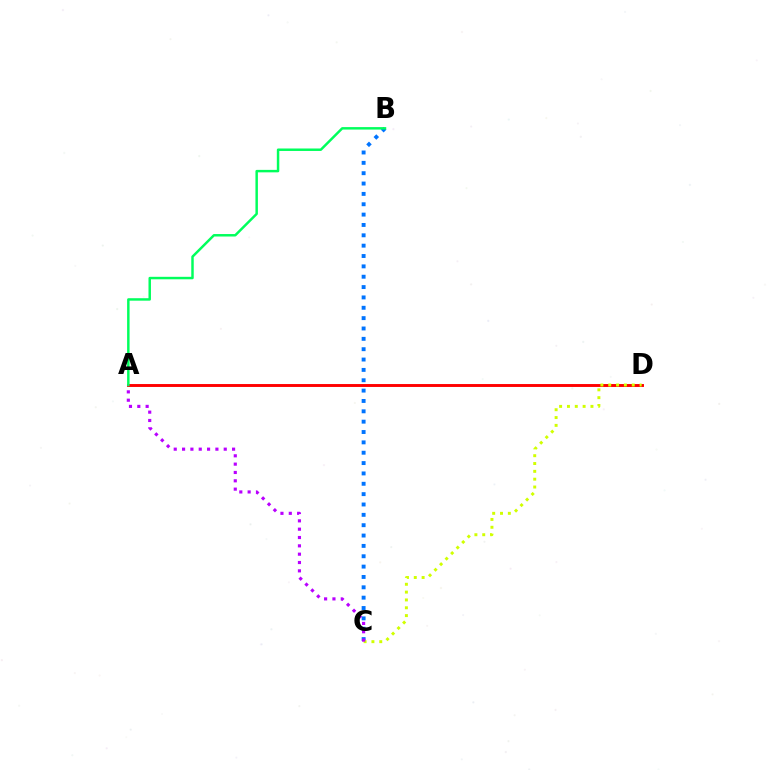{('B', 'C'): [{'color': '#0074ff', 'line_style': 'dotted', 'thickness': 2.81}], ('A', 'D'): [{'color': '#ff0000', 'line_style': 'solid', 'thickness': 2.1}], ('C', 'D'): [{'color': '#d1ff00', 'line_style': 'dotted', 'thickness': 2.13}], ('A', 'B'): [{'color': '#00ff5c', 'line_style': 'solid', 'thickness': 1.78}], ('A', 'C'): [{'color': '#b900ff', 'line_style': 'dotted', 'thickness': 2.26}]}